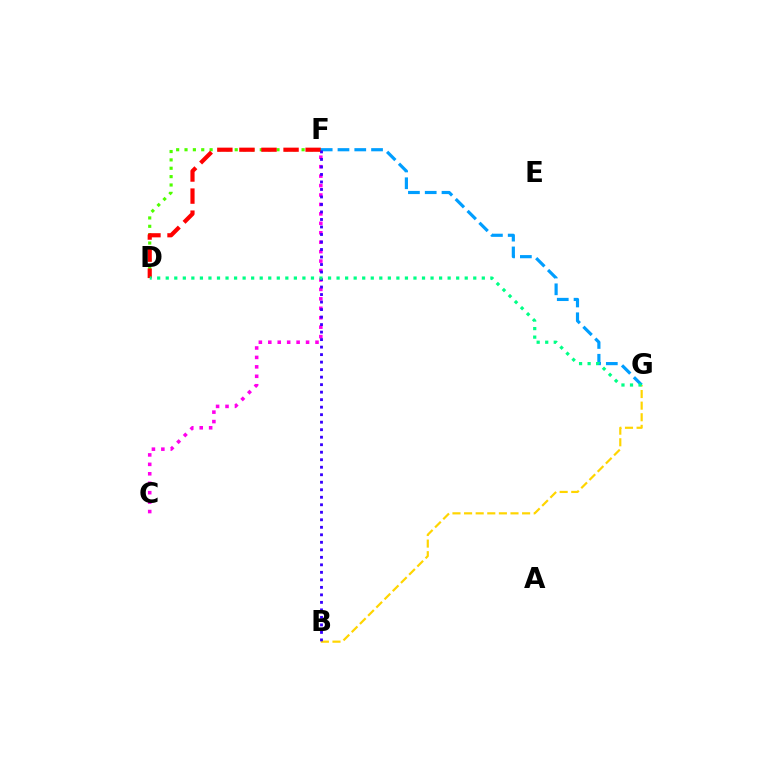{('D', 'F'): [{'color': '#4fff00', 'line_style': 'dotted', 'thickness': 2.27}, {'color': '#ff0000', 'line_style': 'dashed', 'thickness': 3.0}], ('F', 'G'): [{'color': '#009eff', 'line_style': 'dashed', 'thickness': 2.28}], ('C', 'F'): [{'color': '#ff00ed', 'line_style': 'dotted', 'thickness': 2.57}], ('B', 'G'): [{'color': '#ffd500', 'line_style': 'dashed', 'thickness': 1.58}], ('B', 'F'): [{'color': '#3700ff', 'line_style': 'dotted', 'thickness': 2.04}], ('D', 'G'): [{'color': '#00ff86', 'line_style': 'dotted', 'thickness': 2.32}]}